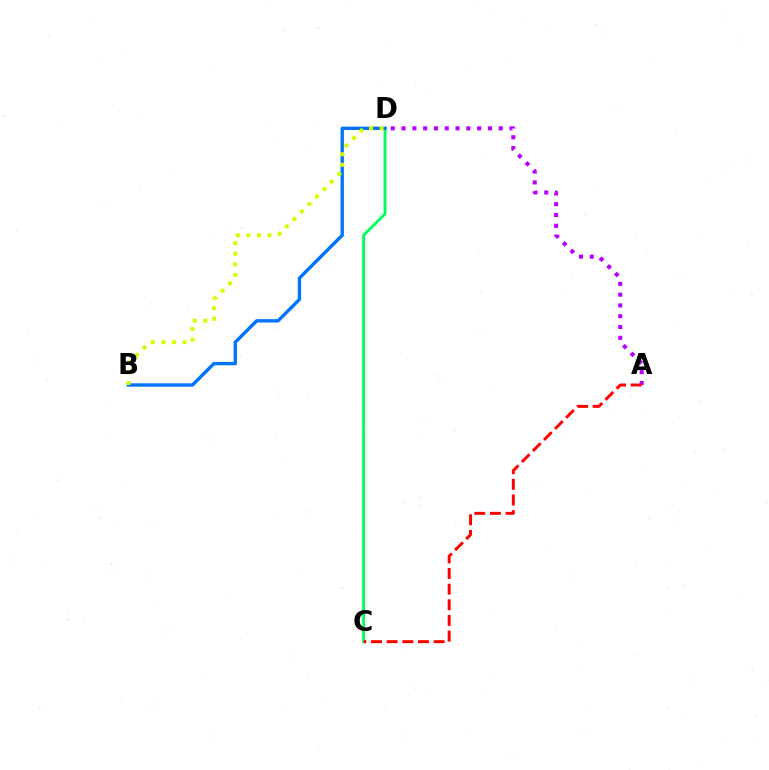{('A', 'D'): [{'color': '#b900ff', 'line_style': 'dotted', 'thickness': 2.93}], ('C', 'D'): [{'color': '#00ff5c', 'line_style': 'solid', 'thickness': 2.07}], ('B', 'D'): [{'color': '#0074ff', 'line_style': 'solid', 'thickness': 2.42}, {'color': '#d1ff00', 'line_style': 'dotted', 'thickness': 2.87}], ('A', 'C'): [{'color': '#ff0000', 'line_style': 'dashed', 'thickness': 2.13}]}